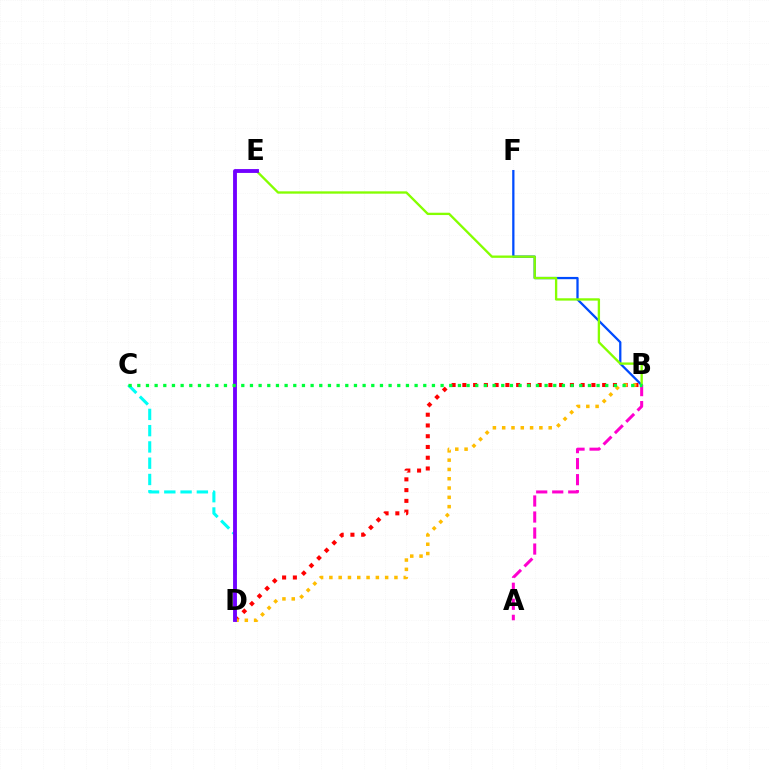{('B', 'D'): [{'color': '#ff0000', 'line_style': 'dotted', 'thickness': 2.92}, {'color': '#ffbd00', 'line_style': 'dotted', 'thickness': 2.53}], ('C', 'D'): [{'color': '#00fff6', 'line_style': 'dashed', 'thickness': 2.21}], ('B', 'F'): [{'color': '#004bff', 'line_style': 'solid', 'thickness': 1.64}], ('B', 'E'): [{'color': '#84ff00', 'line_style': 'solid', 'thickness': 1.68}], ('D', 'E'): [{'color': '#7200ff', 'line_style': 'solid', 'thickness': 2.77}], ('A', 'B'): [{'color': '#ff00cf', 'line_style': 'dashed', 'thickness': 2.18}], ('B', 'C'): [{'color': '#00ff39', 'line_style': 'dotted', 'thickness': 2.35}]}